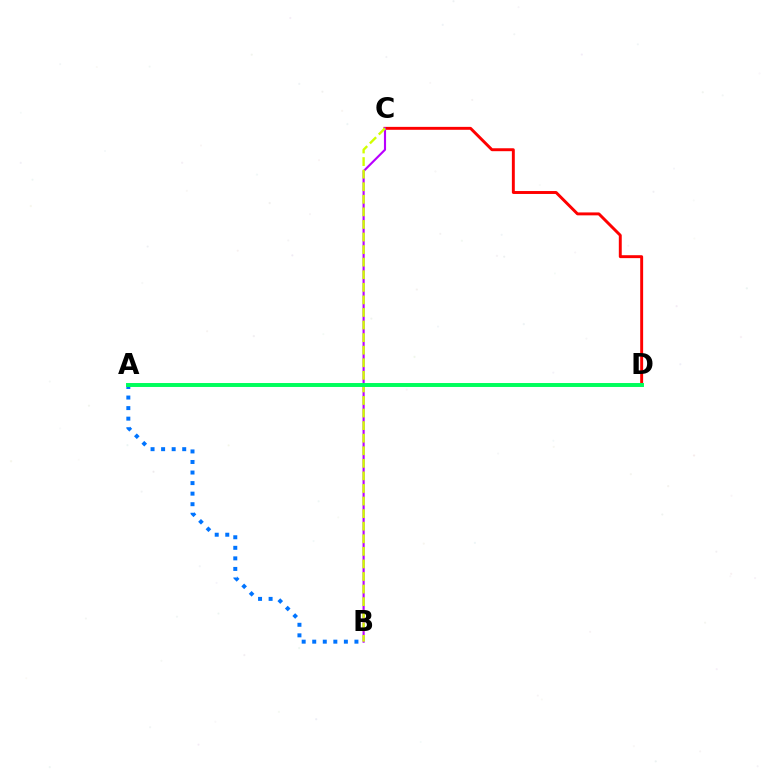{('C', 'D'): [{'color': '#ff0000', 'line_style': 'solid', 'thickness': 2.11}], ('B', 'C'): [{'color': '#b900ff', 'line_style': 'solid', 'thickness': 1.54}, {'color': '#d1ff00', 'line_style': 'dashed', 'thickness': 1.71}], ('A', 'B'): [{'color': '#0074ff', 'line_style': 'dotted', 'thickness': 2.87}], ('A', 'D'): [{'color': '#00ff5c', 'line_style': 'solid', 'thickness': 2.84}]}